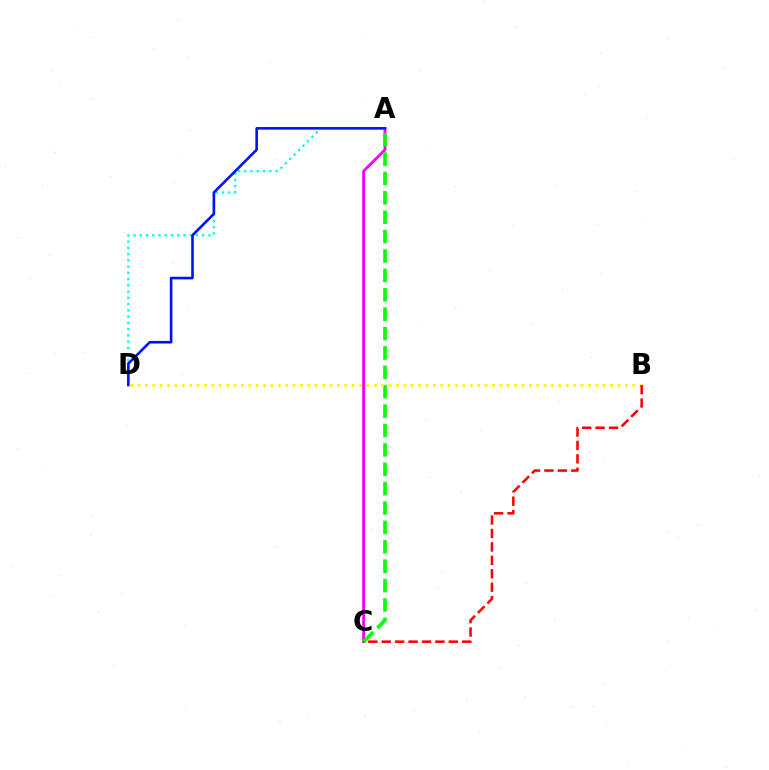{('A', 'C'): [{'color': '#ee00ff', 'line_style': 'solid', 'thickness': 2.02}, {'color': '#08ff00', 'line_style': 'dashed', 'thickness': 2.63}], ('A', 'D'): [{'color': '#00fff6', 'line_style': 'dotted', 'thickness': 1.7}, {'color': '#0010ff', 'line_style': 'solid', 'thickness': 1.87}], ('B', 'D'): [{'color': '#fcf500', 'line_style': 'dotted', 'thickness': 2.01}], ('B', 'C'): [{'color': '#ff0000', 'line_style': 'dashed', 'thickness': 1.82}]}